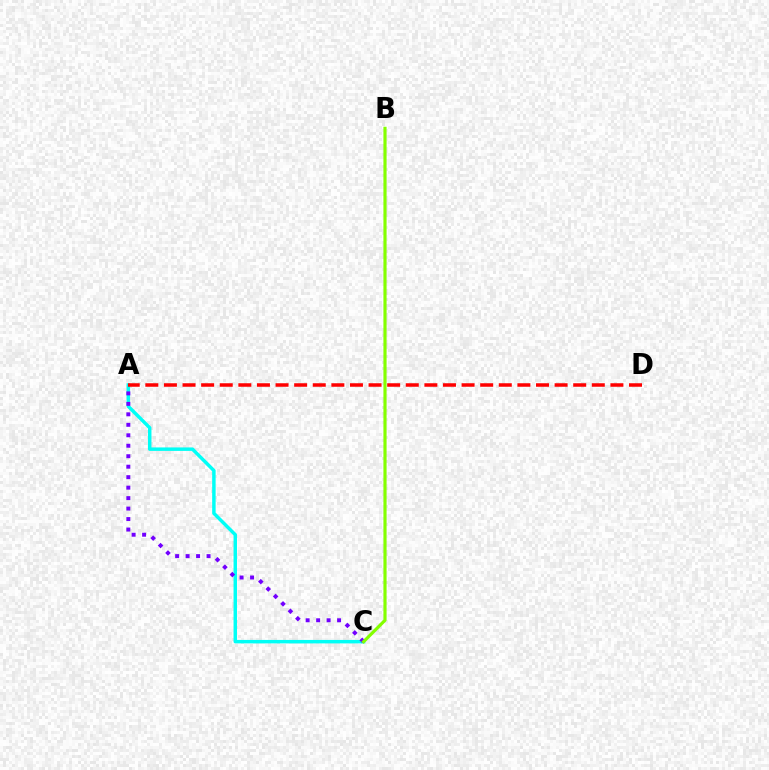{('A', 'C'): [{'color': '#00fff6', 'line_style': 'solid', 'thickness': 2.49}, {'color': '#7200ff', 'line_style': 'dotted', 'thickness': 2.85}], ('B', 'C'): [{'color': '#84ff00', 'line_style': 'solid', 'thickness': 2.28}], ('A', 'D'): [{'color': '#ff0000', 'line_style': 'dashed', 'thickness': 2.53}]}